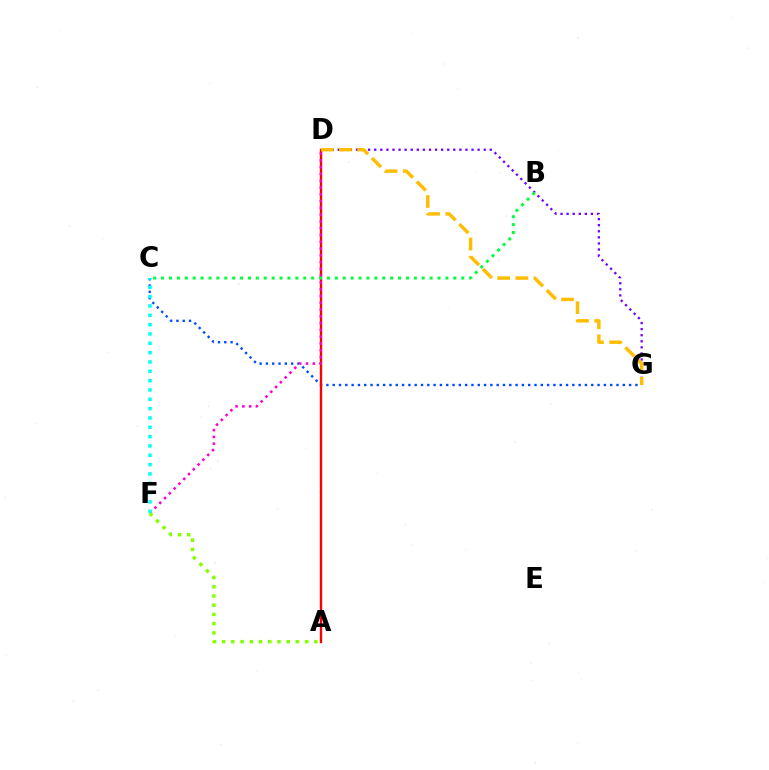{('C', 'G'): [{'color': '#004bff', 'line_style': 'dotted', 'thickness': 1.71}], ('A', 'D'): [{'color': '#ff0000', 'line_style': 'solid', 'thickness': 1.7}], ('D', 'F'): [{'color': '#ff00cf', 'line_style': 'dotted', 'thickness': 1.84}], ('D', 'G'): [{'color': '#7200ff', 'line_style': 'dotted', 'thickness': 1.65}, {'color': '#ffbd00', 'line_style': 'dashed', 'thickness': 2.47}], ('C', 'F'): [{'color': '#00fff6', 'line_style': 'dotted', 'thickness': 2.54}], ('B', 'C'): [{'color': '#00ff39', 'line_style': 'dotted', 'thickness': 2.15}], ('A', 'F'): [{'color': '#84ff00', 'line_style': 'dotted', 'thickness': 2.51}]}